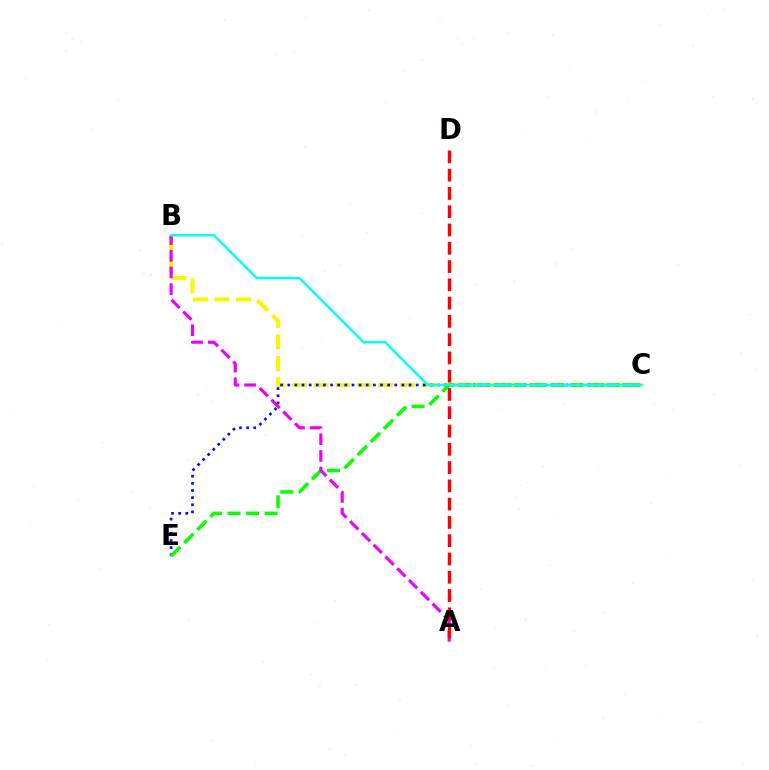{('B', 'C'): [{'color': '#fcf500', 'line_style': 'dashed', 'thickness': 2.92}, {'color': '#00fff6', 'line_style': 'solid', 'thickness': 1.72}], ('C', 'E'): [{'color': '#0010ff', 'line_style': 'dotted', 'thickness': 1.94}, {'color': '#08ff00', 'line_style': 'dashed', 'thickness': 2.52}], ('A', 'B'): [{'color': '#ee00ff', 'line_style': 'dashed', 'thickness': 2.26}], ('A', 'D'): [{'color': '#ff0000', 'line_style': 'dashed', 'thickness': 2.48}]}